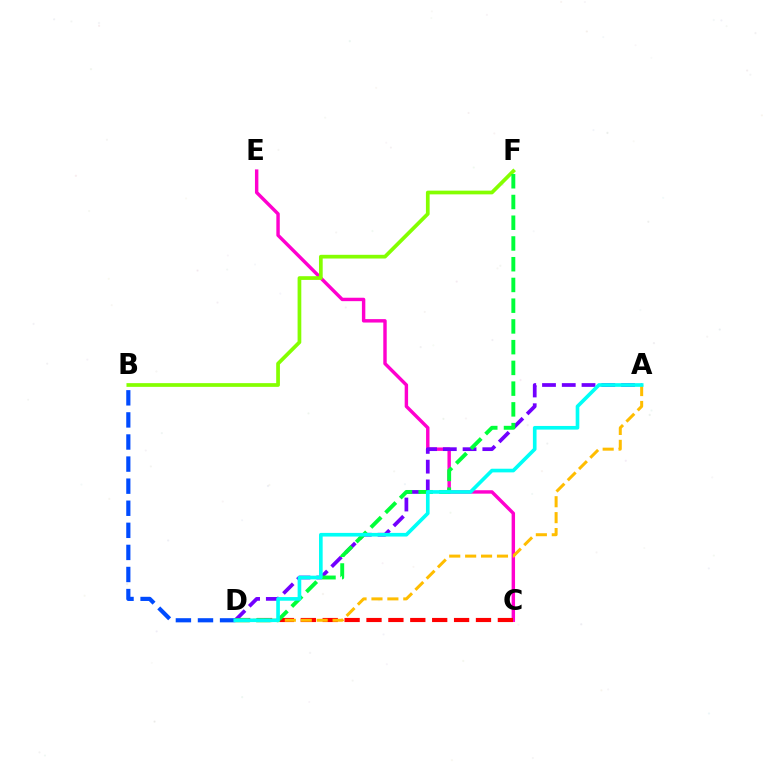{('C', 'E'): [{'color': '#ff00cf', 'line_style': 'solid', 'thickness': 2.46}], ('A', 'D'): [{'color': '#7200ff', 'line_style': 'dashed', 'thickness': 2.68}, {'color': '#ffbd00', 'line_style': 'dashed', 'thickness': 2.16}, {'color': '#00fff6', 'line_style': 'solid', 'thickness': 2.63}], ('C', 'D'): [{'color': '#ff0000', 'line_style': 'dashed', 'thickness': 2.97}], ('B', 'F'): [{'color': '#84ff00', 'line_style': 'solid', 'thickness': 2.68}], ('D', 'F'): [{'color': '#00ff39', 'line_style': 'dashed', 'thickness': 2.82}], ('B', 'D'): [{'color': '#004bff', 'line_style': 'dashed', 'thickness': 3.0}]}